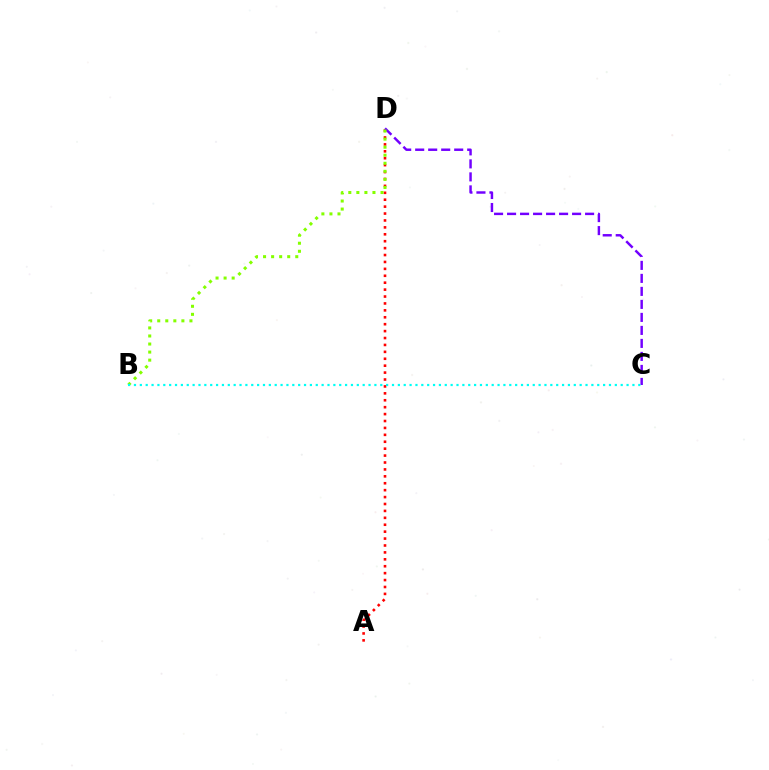{('A', 'D'): [{'color': '#ff0000', 'line_style': 'dotted', 'thickness': 1.88}], ('C', 'D'): [{'color': '#7200ff', 'line_style': 'dashed', 'thickness': 1.77}], ('B', 'D'): [{'color': '#84ff00', 'line_style': 'dotted', 'thickness': 2.19}], ('B', 'C'): [{'color': '#00fff6', 'line_style': 'dotted', 'thickness': 1.59}]}